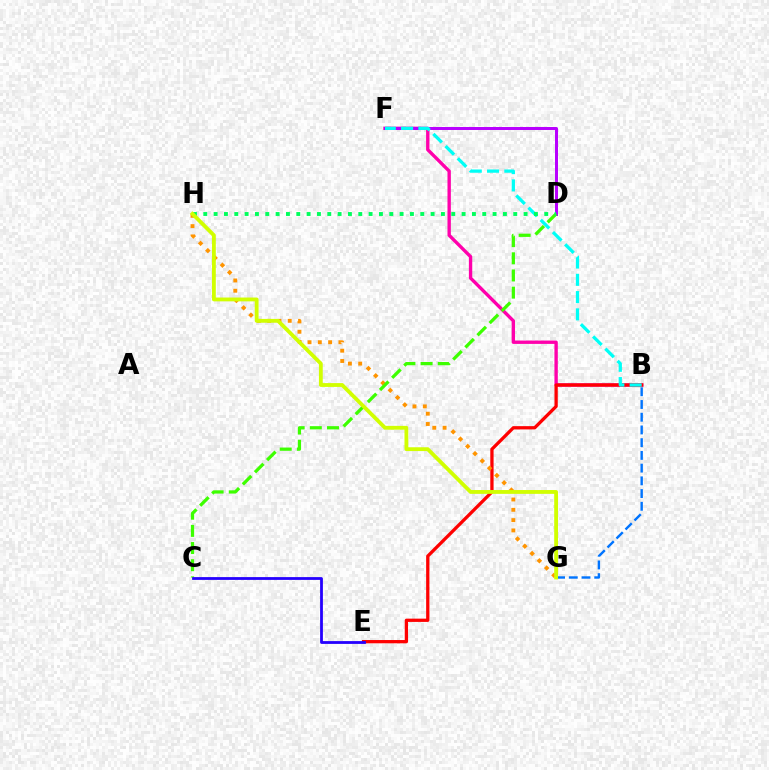{('B', 'G'): [{'color': '#0074ff', 'line_style': 'dashed', 'thickness': 1.73}], ('B', 'F'): [{'color': '#ff00ac', 'line_style': 'solid', 'thickness': 2.42}, {'color': '#00fff6', 'line_style': 'dashed', 'thickness': 2.35}], ('D', 'F'): [{'color': '#b900ff', 'line_style': 'solid', 'thickness': 2.14}], ('B', 'E'): [{'color': '#ff0000', 'line_style': 'solid', 'thickness': 2.36}], ('G', 'H'): [{'color': '#ff9400', 'line_style': 'dotted', 'thickness': 2.8}, {'color': '#d1ff00', 'line_style': 'solid', 'thickness': 2.75}], ('C', 'D'): [{'color': '#3dff00', 'line_style': 'dashed', 'thickness': 2.33}], ('D', 'H'): [{'color': '#00ff5c', 'line_style': 'dotted', 'thickness': 2.81}], ('C', 'E'): [{'color': '#2500ff', 'line_style': 'solid', 'thickness': 2.01}]}